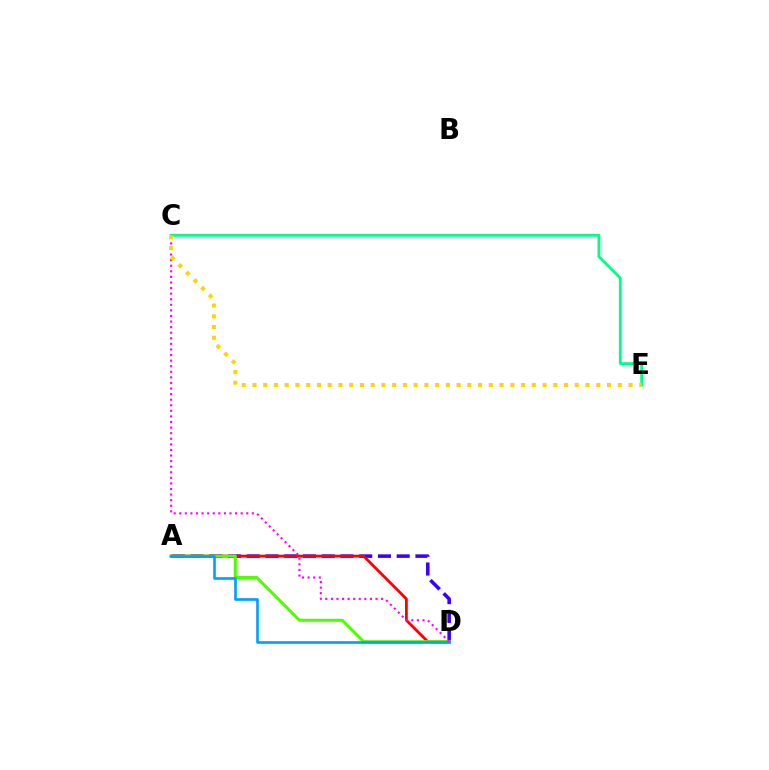{('A', 'D'): [{'color': '#3700ff', 'line_style': 'dashed', 'thickness': 2.55}, {'color': '#ff0000', 'line_style': 'solid', 'thickness': 2.02}, {'color': '#4fff00', 'line_style': 'solid', 'thickness': 2.2}, {'color': '#009eff', 'line_style': 'solid', 'thickness': 1.89}], ('C', 'E'): [{'color': '#00ff86', 'line_style': 'solid', 'thickness': 2.03}, {'color': '#ffd500', 'line_style': 'dotted', 'thickness': 2.92}], ('C', 'D'): [{'color': '#ff00ed', 'line_style': 'dotted', 'thickness': 1.52}]}